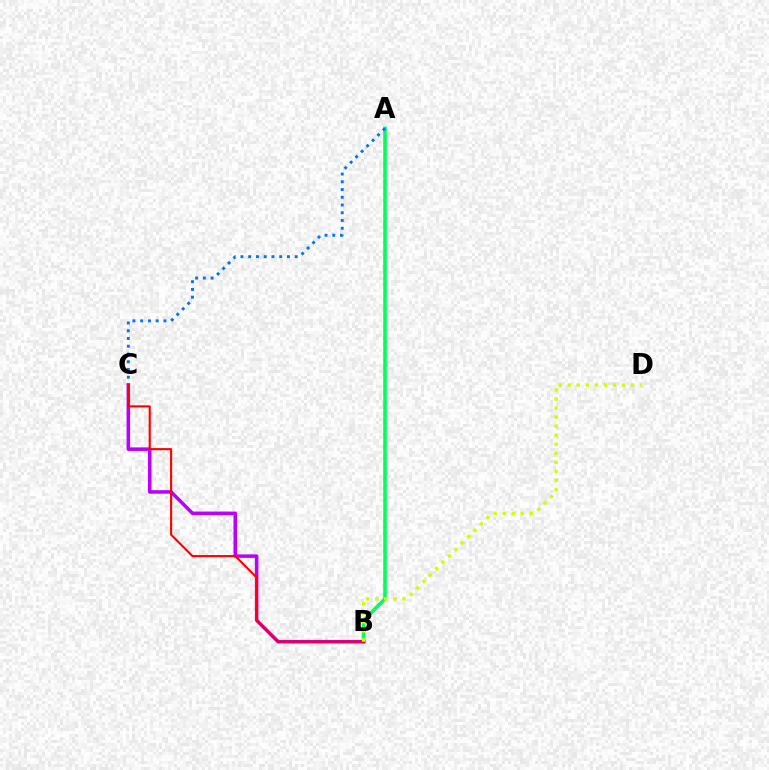{('A', 'B'): [{'color': '#00ff5c', 'line_style': 'solid', 'thickness': 2.57}], ('A', 'C'): [{'color': '#0074ff', 'line_style': 'dotted', 'thickness': 2.1}], ('B', 'C'): [{'color': '#b900ff', 'line_style': 'solid', 'thickness': 2.55}, {'color': '#ff0000', 'line_style': 'solid', 'thickness': 1.52}], ('B', 'D'): [{'color': '#d1ff00', 'line_style': 'dotted', 'thickness': 2.46}]}